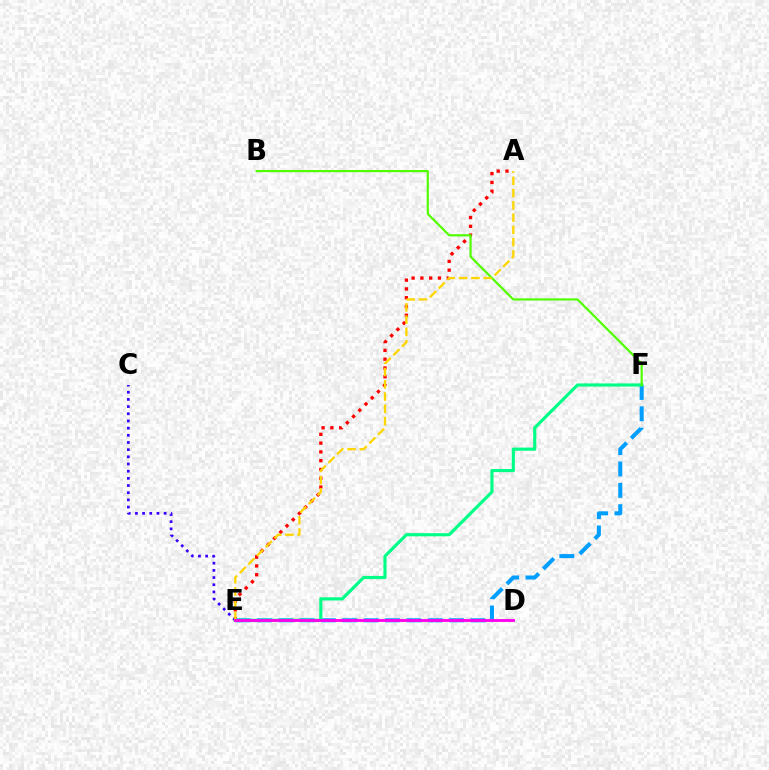{('A', 'E'): [{'color': '#ff0000', 'line_style': 'dotted', 'thickness': 2.39}, {'color': '#ffd500', 'line_style': 'dashed', 'thickness': 1.67}], ('C', 'E'): [{'color': '#3700ff', 'line_style': 'dotted', 'thickness': 1.95}], ('E', 'F'): [{'color': '#009eff', 'line_style': 'dashed', 'thickness': 2.9}, {'color': '#00ff86', 'line_style': 'solid', 'thickness': 2.27}], ('B', 'F'): [{'color': '#4fff00', 'line_style': 'solid', 'thickness': 1.57}], ('D', 'E'): [{'color': '#ff00ed', 'line_style': 'solid', 'thickness': 2.04}]}